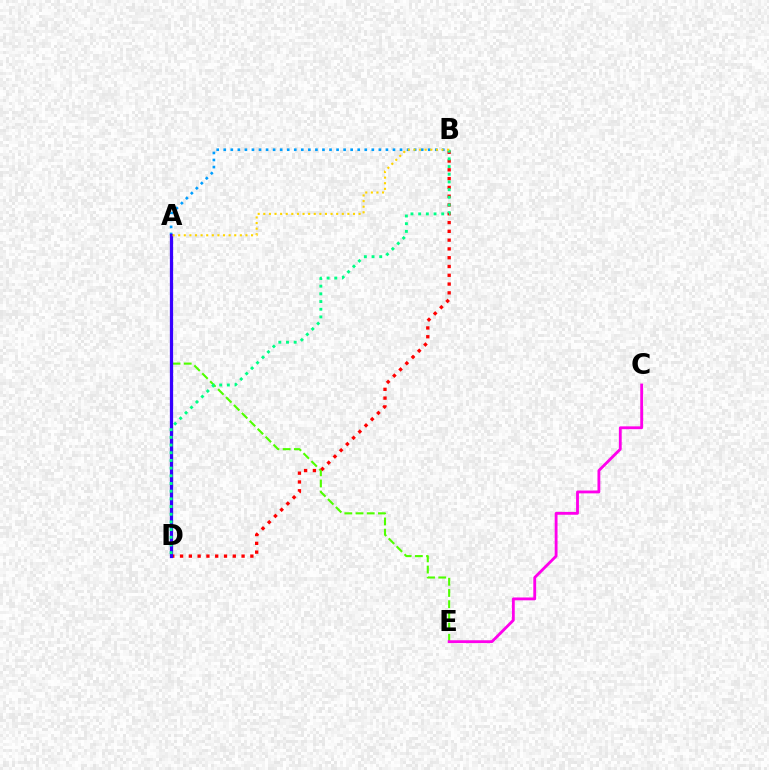{('A', 'B'): [{'color': '#009eff', 'line_style': 'dotted', 'thickness': 1.92}, {'color': '#ffd500', 'line_style': 'dotted', 'thickness': 1.52}], ('A', 'E'): [{'color': '#4fff00', 'line_style': 'dashed', 'thickness': 1.52}], ('B', 'D'): [{'color': '#ff0000', 'line_style': 'dotted', 'thickness': 2.39}, {'color': '#00ff86', 'line_style': 'dotted', 'thickness': 2.09}], ('A', 'D'): [{'color': '#3700ff', 'line_style': 'solid', 'thickness': 2.34}], ('C', 'E'): [{'color': '#ff00ed', 'line_style': 'solid', 'thickness': 2.04}]}